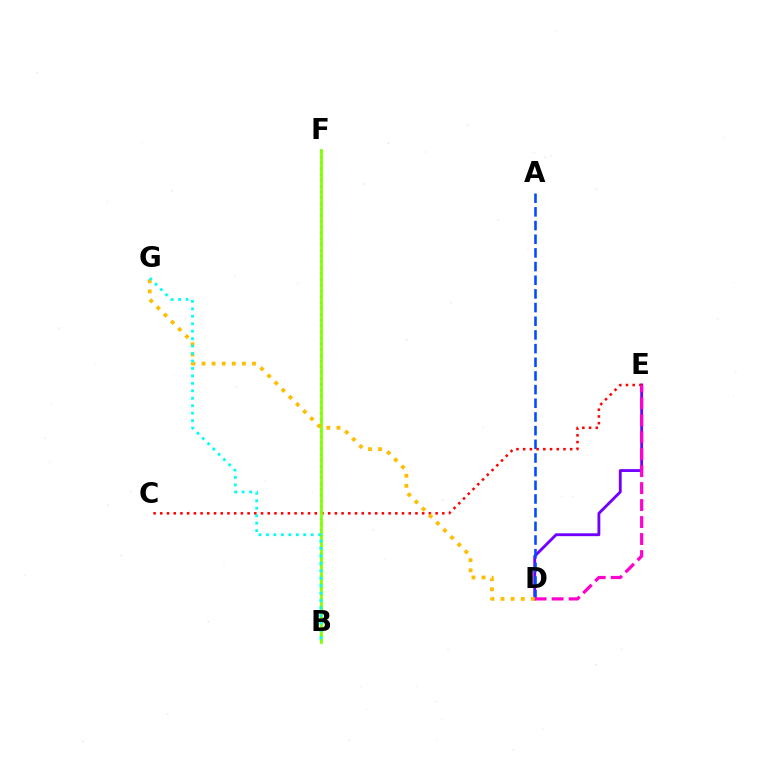{('B', 'F'): [{'color': '#00ff39', 'line_style': 'dotted', 'thickness': 1.58}, {'color': '#84ff00', 'line_style': 'solid', 'thickness': 2.0}], ('D', 'E'): [{'color': '#7200ff', 'line_style': 'solid', 'thickness': 2.05}, {'color': '#ff00cf', 'line_style': 'dashed', 'thickness': 2.31}], ('A', 'D'): [{'color': '#004bff', 'line_style': 'dashed', 'thickness': 1.86}], ('C', 'E'): [{'color': '#ff0000', 'line_style': 'dotted', 'thickness': 1.82}], ('D', 'G'): [{'color': '#ffbd00', 'line_style': 'dotted', 'thickness': 2.74}], ('B', 'G'): [{'color': '#00fff6', 'line_style': 'dotted', 'thickness': 2.03}]}